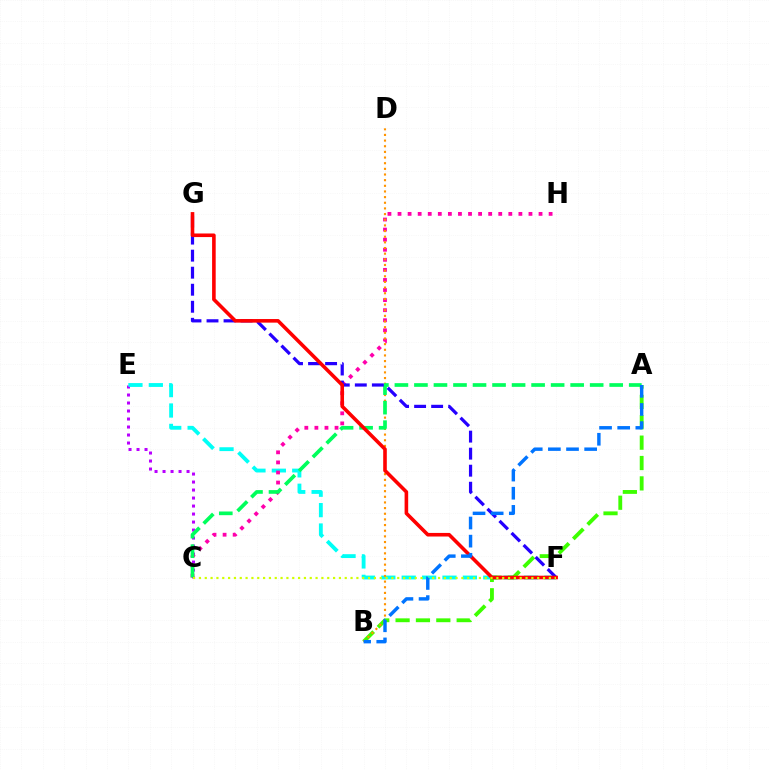{('C', 'E'): [{'color': '#b900ff', 'line_style': 'dotted', 'thickness': 2.17}], ('E', 'F'): [{'color': '#00fff6', 'line_style': 'dashed', 'thickness': 2.77}], ('A', 'B'): [{'color': '#3dff00', 'line_style': 'dashed', 'thickness': 2.77}, {'color': '#0074ff', 'line_style': 'dashed', 'thickness': 2.46}], ('C', 'H'): [{'color': '#ff00ac', 'line_style': 'dotted', 'thickness': 2.74}], ('B', 'D'): [{'color': '#ff9400', 'line_style': 'dotted', 'thickness': 1.54}], ('A', 'C'): [{'color': '#00ff5c', 'line_style': 'dashed', 'thickness': 2.65}], ('F', 'G'): [{'color': '#2500ff', 'line_style': 'dashed', 'thickness': 2.31}, {'color': '#ff0000', 'line_style': 'solid', 'thickness': 2.59}], ('C', 'F'): [{'color': '#d1ff00', 'line_style': 'dotted', 'thickness': 1.58}]}